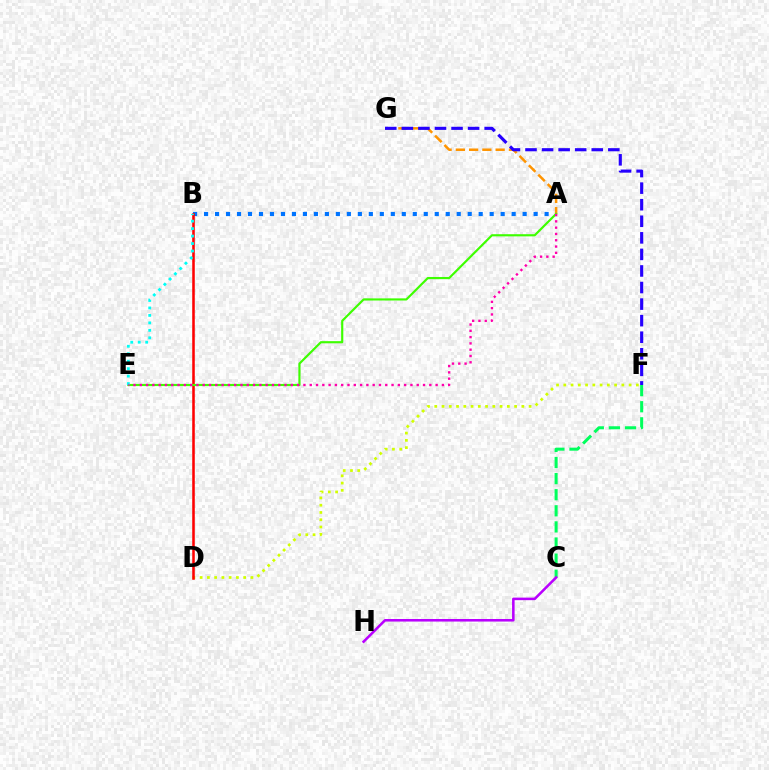{('D', 'F'): [{'color': '#d1ff00', 'line_style': 'dotted', 'thickness': 1.97}], ('A', 'B'): [{'color': '#0074ff', 'line_style': 'dotted', 'thickness': 2.98}], ('C', 'F'): [{'color': '#00ff5c', 'line_style': 'dashed', 'thickness': 2.19}], ('B', 'D'): [{'color': '#ff0000', 'line_style': 'solid', 'thickness': 1.84}], ('A', 'G'): [{'color': '#ff9400', 'line_style': 'dashed', 'thickness': 1.8}], ('A', 'E'): [{'color': '#3dff00', 'line_style': 'solid', 'thickness': 1.55}, {'color': '#ff00ac', 'line_style': 'dotted', 'thickness': 1.71}], ('B', 'E'): [{'color': '#00fff6', 'line_style': 'dotted', 'thickness': 2.03}], ('F', 'G'): [{'color': '#2500ff', 'line_style': 'dashed', 'thickness': 2.25}], ('C', 'H'): [{'color': '#b900ff', 'line_style': 'solid', 'thickness': 1.84}]}